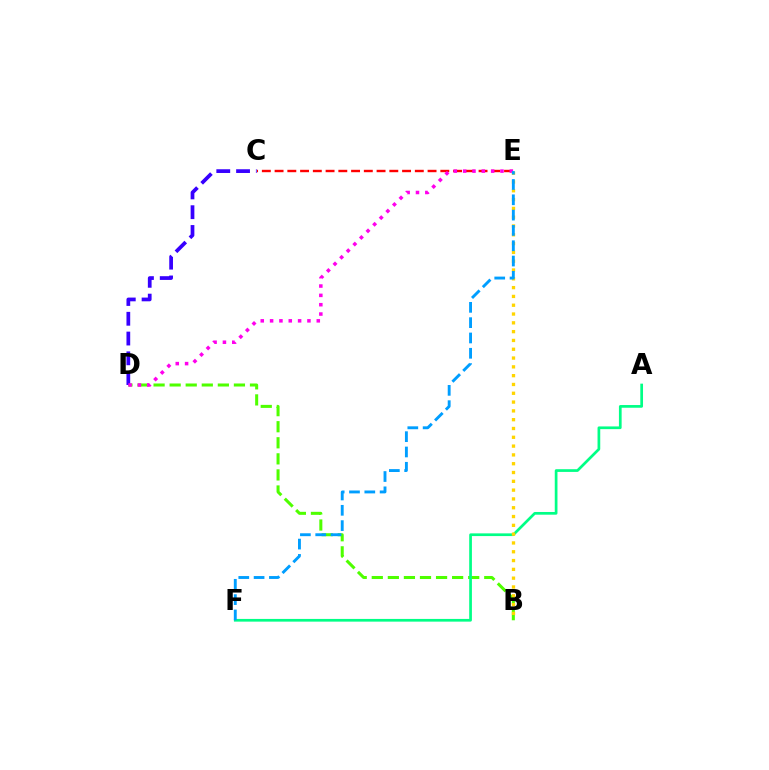{('B', 'D'): [{'color': '#4fff00', 'line_style': 'dashed', 'thickness': 2.18}], ('C', 'D'): [{'color': '#3700ff', 'line_style': 'dashed', 'thickness': 2.69}], ('C', 'E'): [{'color': '#ff0000', 'line_style': 'dashed', 'thickness': 1.73}], ('A', 'F'): [{'color': '#00ff86', 'line_style': 'solid', 'thickness': 1.95}], ('D', 'E'): [{'color': '#ff00ed', 'line_style': 'dotted', 'thickness': 2.54}], ('B', 'E'): [{'color': '#ffd500', 'line_style': 'dotted', 'thickness': 2.39}], ('E', 'F'): [{'color': '#009eff', 'line_style': 'dashed', 'thickness': 2.08}]}